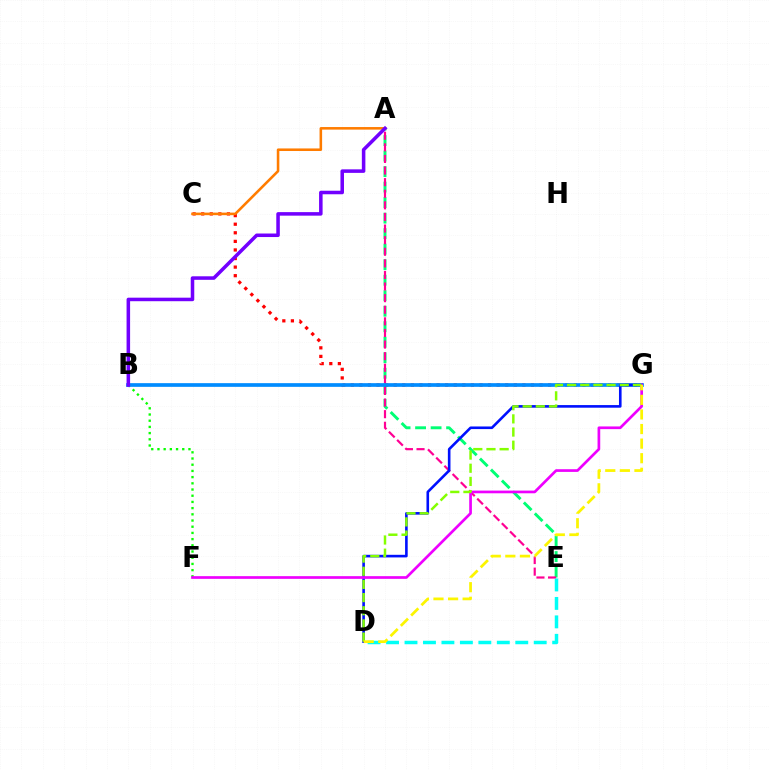{('A', 'E'): [{'color': '#00ff74', 'line_style': 'dashed', 'thickness': 2.11}, {'color': '#ff0094', 'line_style': 'dashed', 'thickness': 1.58}], ('C', 'G'): [{'color': '#ff0000', 'line_style': 'dotted', 'thickness': 2.33}], ('B', 'F'): [{'color': '#08ff00', 'line_style': 'dotted', 'thickness': 1.68}], ('B', 'G'): [{'color': '#008cff', 'line_style': 'solid', 'thickness': 2.66}], ('D', 'G'): [{'color': '#0010ff', 'line_style': 'solid', 'thickness': 1.88}, {'color': '#84ff00', 'line_style': 'dashed', 'thickness': 1.79}, {'color': '#fcf500', 'line_style': 'dashed', 'thickness': 1.98}], ('A', 'C'): [{'color': '#ff7c00', 'line_style': 'solid', 'thickness': 1.85}], ('D', 'E'): [{'color': '#00fff6', 'line_style': 'dashed', 'thickness': 2.51}], ('F', 'G'): [{'color': '#ee00ff', 'line_style': 'solid', 'thickness': 1.94}], ('A', 'B'): [{'color': '#7200ff', 'line_style': 'solid', 'thickness': 2.54}]}